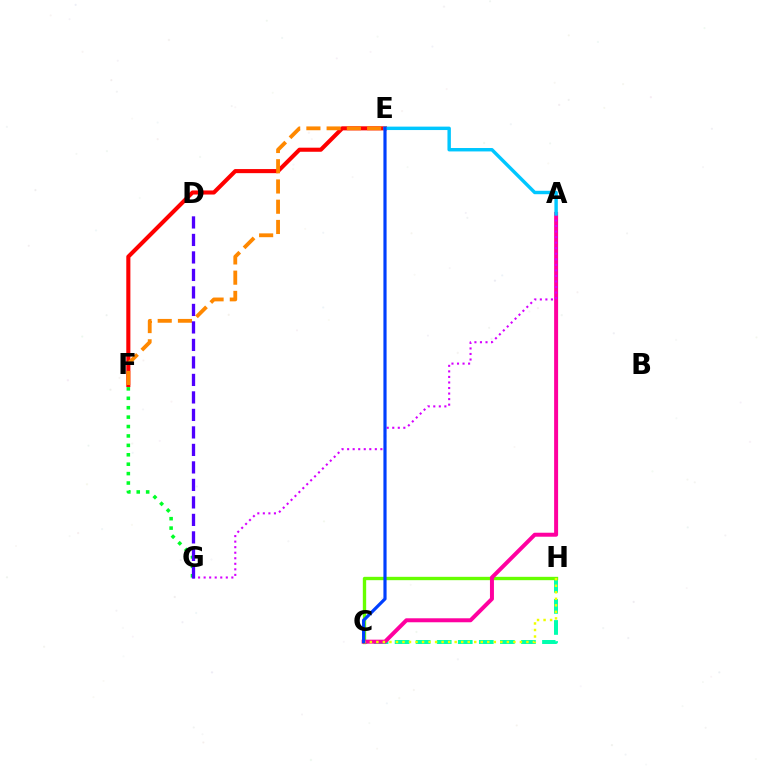{('C', 'H'): [{'color': '#00ffaf', 'line_style': 'dashed', 'thickness': 2.86}, {'color': '#66ff00', 'line_style': 'solid', 'thickness': 2.41}, {'color': '#eeff00', 'line_style': 'dotted', 'thickness': 1.77}], ('E', 'F'): [{'color': '#ff0000', 'line_style': 'solid', 'thickness': 2.94}, {'color': '#ff8800', 'line_style': 'dashed', 'thickness': 2.75}], ('F', 'G'): [{'color': '#00ff27', 'line_style': 'dotted', 'thickness': 2.56}], ('A', 'C'): [{'color': '#ff00a0', 'line_style': 'solid', 'thickness': 2.87}], ('A', 'G'): [{'color': '#d600ff', 'line_style': 'dotted', 'thickness': 1.51}], ('A', 'E'): [{'color': '#00c7ff', 'line_style': 'solid', 'thickness': 2.47}], ('D', 'G'): [{'color': '#4f00ff', 'line_style': 'dashed', 'thickness': 2.38}], ('C', 'E'): [{'color': '#003fff', 'line_style': 'solid', 'thickness': 2.29}]}